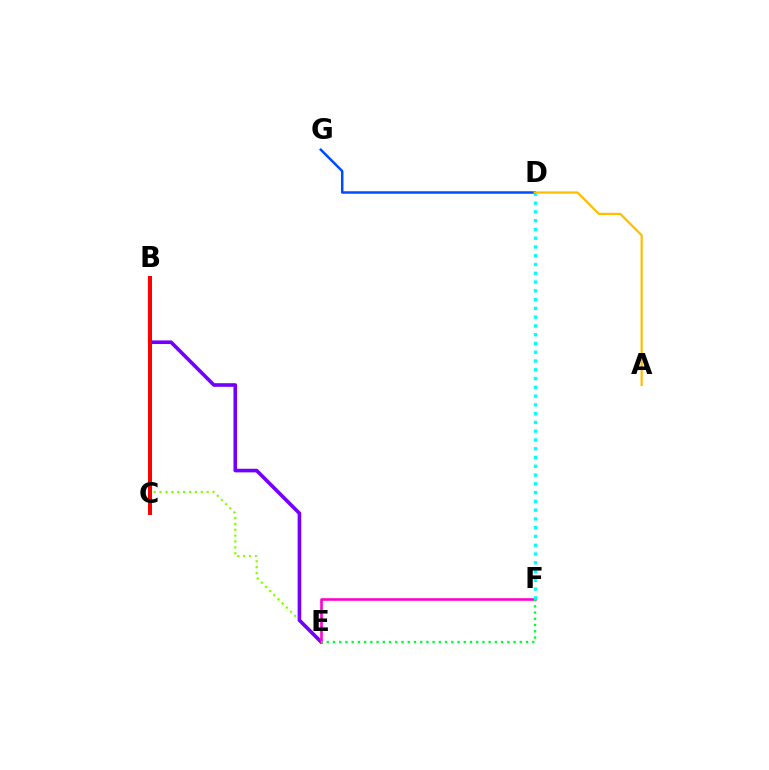{('B', 'E'): [{'color': '#84ff00', 'line_style': 'dotted', 'thickness': 1.6}, {'color': '#7200ff', 'line_style': 'solid', 'thickness': 2.61}], ('D', 'G'): [{'color': '#004bff', 'line_style': 'solid', 'thickness': 1.8}], ('A', 'D'): [{'color': '#ffbd00', 'line_style': 'solid', 'thickness': 1.59}], ('E', 'F'): [{'color': '#ff00cf', 'line_style': 'solid', 'thickness': 1.87}, {'color': '#00ff39', 'line_style': 'dotted', 'thickness': 1.69}], ('D', 'F'): [{'color': '#00fff6', 'line_style': 'dotted', 'thickness': 2.38}], ('B', 'C'): [{'color': '#ff0000', 'line_style': 'solid', 'thickness': 2.88}]}